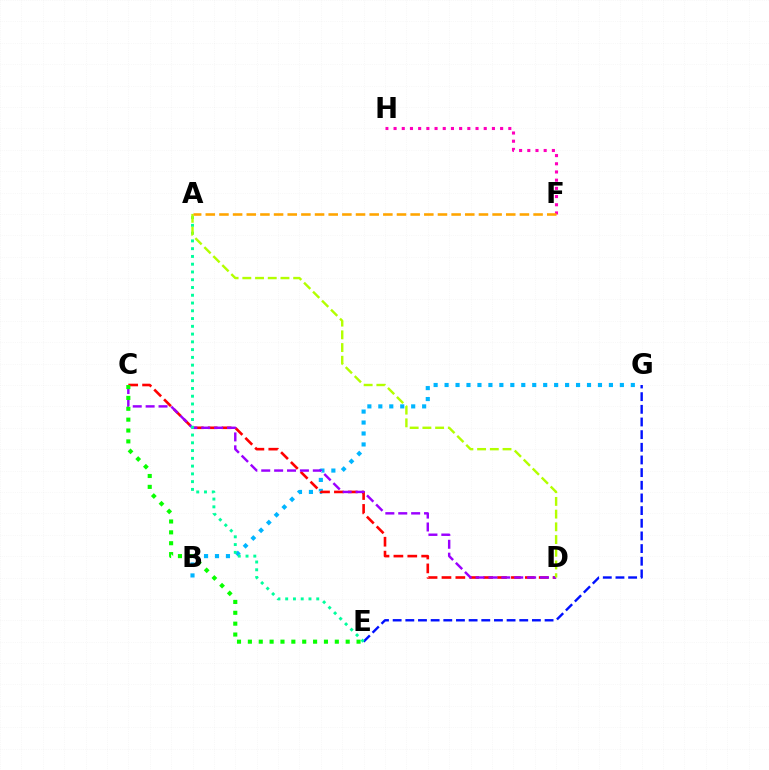{('E', 'G'): [{'color': '#0010ff', 'line_style': 'dashed', 'thickness': 1.72}], ('B', 'G'): [{'color': '#00b5ff', 'line_style': 'dotted', 'thickness': 2.98}], ('C', 'D'): [{'color': '#ff0000', 'line_style': 'dashed', 'thickness': 1.89}, {'color': '#9b00ff', 'line_style': 'dashed', 'thickness': 1.75}], ('F', 'H'): [{'color': '#ff00bd', 'line_style': 'dotted', 'thickness': 2.23}], ('A', 'E'): [{'color': '#00ff9d', 'line_style': 'dotted', 'thickness': 2.11}], ('A', 'D'): [{'color': '#b3ff00', 'line_style': 'dashed', 'thickness': 1.73}], ('A', 'F'): [{'color': '#ffa500', 'line_style': 'dashed', 'thickness': 1.86}], ('C', 'E'): [{'color': '#08ff00', 'line_style': 'dotted', 'thickness': 2.95}]}